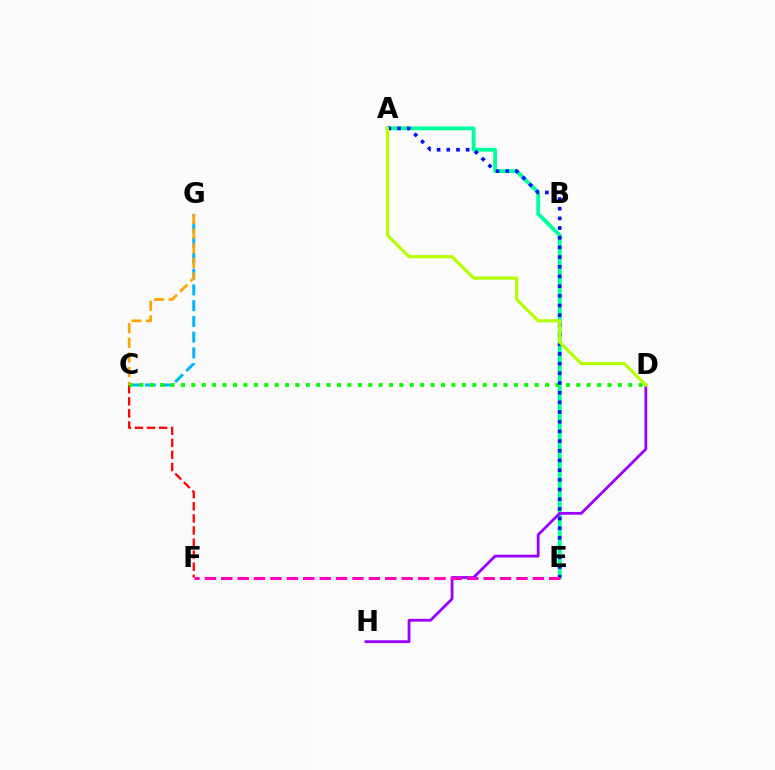{('A', 'E'): [{'color': '#00ff9d', 'line_style': 'solid', 'thickness': 2.77}, {'color': '#0010ff', 'line_style': 'dotted', 'thickness': 2.63}], ('D', 'H'): [{'color': '#9b00ff', 'line_style': 'solid', 'thickness': 2.01}], ('C', 'F'): [{'color': '#ff0000', 'line_style': 'dashed', 'thickness': 1.64}], ('C', 'G'): [{'color': '#00b5ff', 'line_style': 'dashed', 'thickness': 2.14}, {'color': '#ffa500', 'line_style': 'dashed', 'thickness': 1.99}], ('C', 'D'): [{'color': '#08ff00', 'line_style': 'dotted', 'thickness': 2.83}], ('E', 'F'): [{'color': '#ff00bd', 'line_style': 'dashed', 'thickness': 2.23}], ('A', 'D'): [{'color': '#b3ff00', 'line_style': 'solid', 'thickness': 2.27}]}